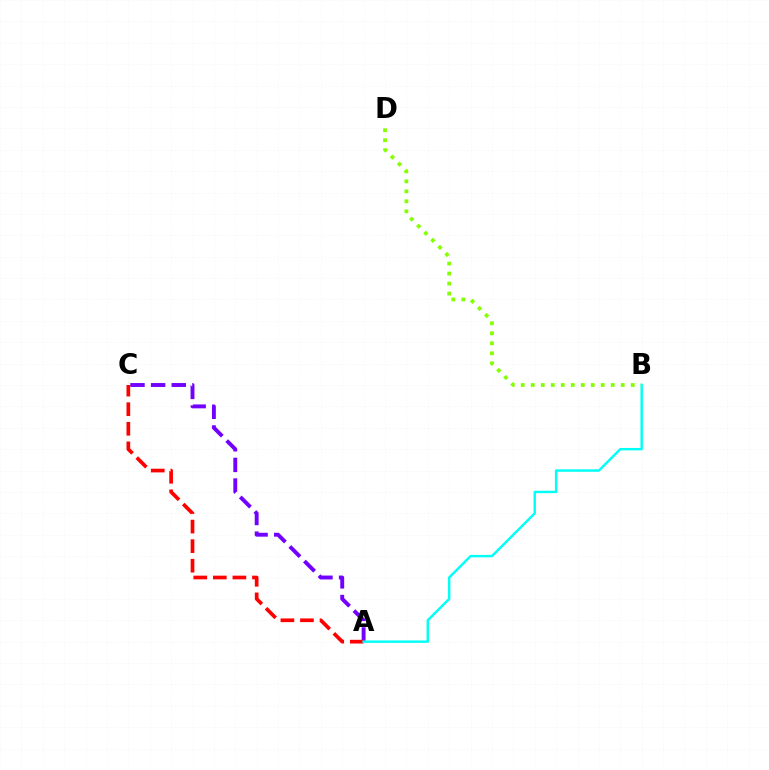{('A', 'C'): [{'color': '#7200ff', 'line_style': 'dashed', 'thickness': 2.8}, {'color': '#ff0000', 'line_style': 'dashed', 'thickness': 2.66}], ('A', 'B'): [{'color': '#00fff6', 'line_style': 'solid', 'thickness': 1.75}], ('B', 'D'): [{'color': '#84ff00', 'line_style': 'dotted', 'thickness': 2.72}]}